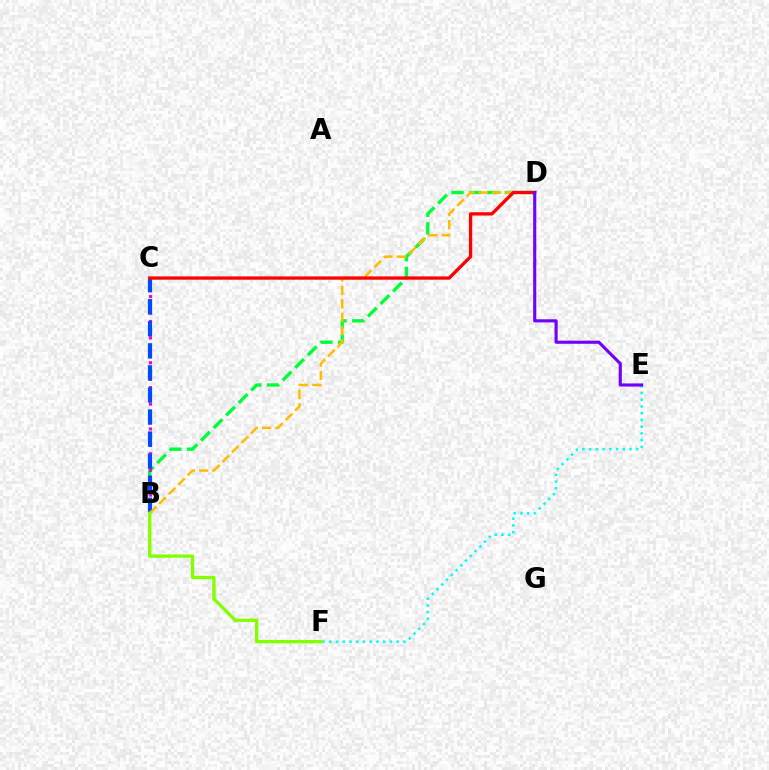{('B', 'D'): [{'color': '#00ff39', 'line_style': 'dashed', 'thickness': 2.41}, {'color': '#ffbd00', 'line_style': 'dashed', 'thickness': 1.82}], ('E', 'F'): [{'color': '#00fff6', 'line_style': 'dotted', 'thickness': 1.83}], ('B', 'C'): [{'color': '#ff00cf', 'line_style': 'dotted', 'thickness': 2.25}, {'color': '#004bff', 'line_style': 'dashed', 'thickness': 3.0}], ('C', 'D'): [{'color': '#ff0000', 'line_style': 'solid', 'thickness': 2.38}], ('B', 'F'): [{'color': '#84ff00', 'line_style': 'solid', 'thickness': 2.4}], ('D', 'E'): [{'color': '#7200ff', 'line_style': 'solid', 'thickness': 2.24}]}